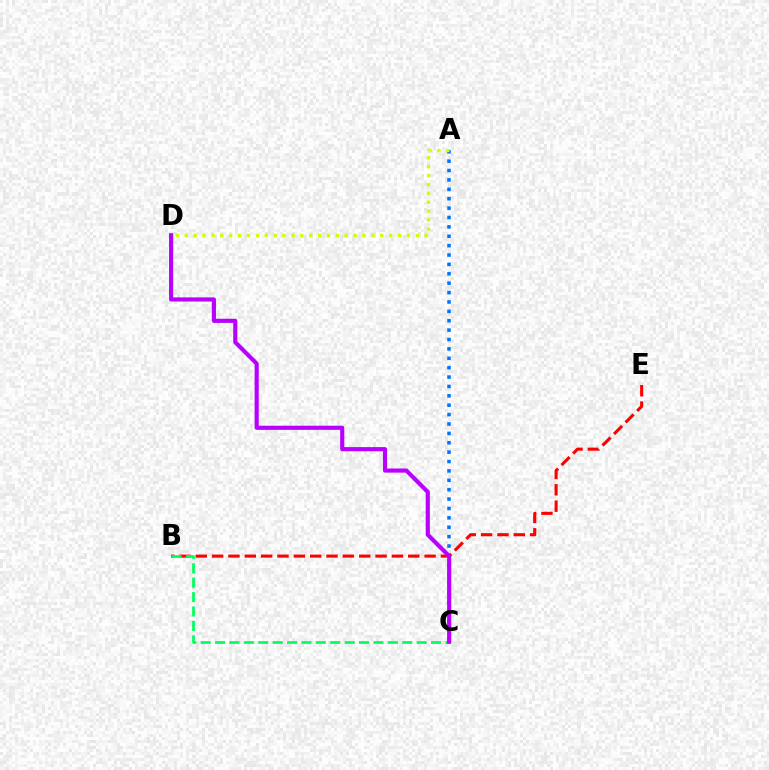{('A', 'C'): [{'color': '#0074ff', 'line_style': 'dotted', 'thickness': 2.55}], ('A', 'D'): [{'color': '#d1ff00', 'line_style': 'dotted', 'thickness': 2.41}], ('B', 'E'): [{'color': '#ff0000', 'line_style': 'dashed', 'thickness': 2.22}], ('B', 'C'): [{'color': '#00ff5c', 'line_style': 'dashed', 'thickness': 1.96}], ('C', 'D'): [{'color': '#b900ff', 'line_style': 'solid', 'thickness': 2.98}]}